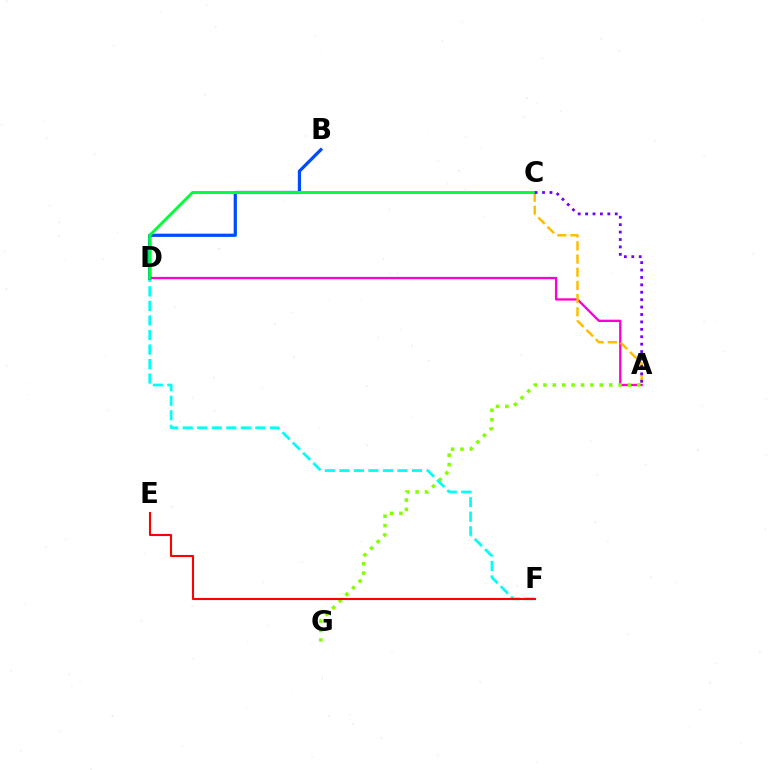{('A', 'D'): [{'color': '#ff00cf', 'line_style': 'solid', 'thickness': 1.67}], ('A', 'G'): [{'color': '#84ff00', 'line_style': 'dotted', 'thickness': 2.55}], ('A', 'C'): [{'color': '#ffbd00', 'line_style': 'dashed', 'thickness': 1.79}, {'color': '#7200ff', 'line_style': 'dotted', 'thickness': 2.01}], ('D', 'F'): [{'color': '#00fff6', 'line_style': 'dashed', 'thickness': 1.97}], ('B', 'D'): [{'color': '#004bff', 'line_style': 'solid', 'thickness': 2.32}], ('C', 'D'): [{'color': '#00ff39', 'line_style': 'solid', 'thickness': 2.09}], ('E', 'F'): [{'color': '#ff0000', 'line_style': 'solid', 'thickness': 1.52}]}